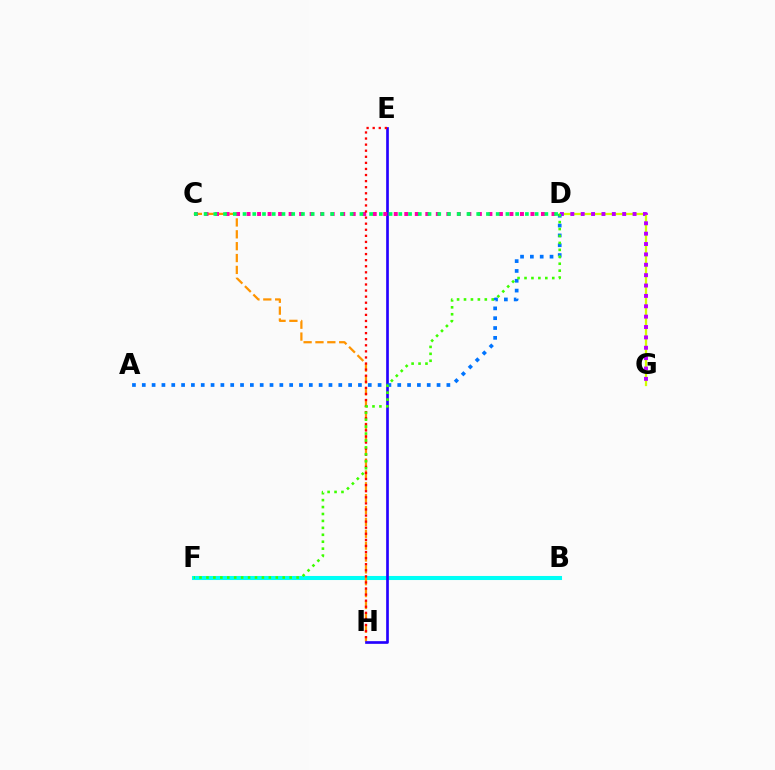{('D', 'G'): [{'color': '#d1ff00', 'line_style': 'solid', 'thickness': 1.63}, {'color': '#b900ff', 'line_style': 'dotted', 'thickness': 2.82}], ('B', 'F'): [{'color': '#00fff6', 'line_style': 'solid', 'thickness': 2.92}], ('C', 'H'): [{'color': '#ff9400', 'line_style': 'dashed', 'thickness': 1.61}], ('E', 'H'): [{'color': '#2500ff', 'line_style': 'solid', 'thickness': 1.93}, {'color': '#ff0000', 'line_style': 'dotted', 'thickness': 1.65}], ('C', 'D'): [{'color': '#ff00ac', 'line_style': 'dotted', 'thickness': 2.86}, {'color': '#00ff5c', 'line_style': 'dotted', 'thickness': 2.65}], ('A', 'D'): [{'color': '#0074ff', 'line_style': 'dotted', 'thickness': 2.67}], ('D', 'F'): [{'color': '#3dff00', 'line_style': 'dotted', 'thickness': 1.88}]}